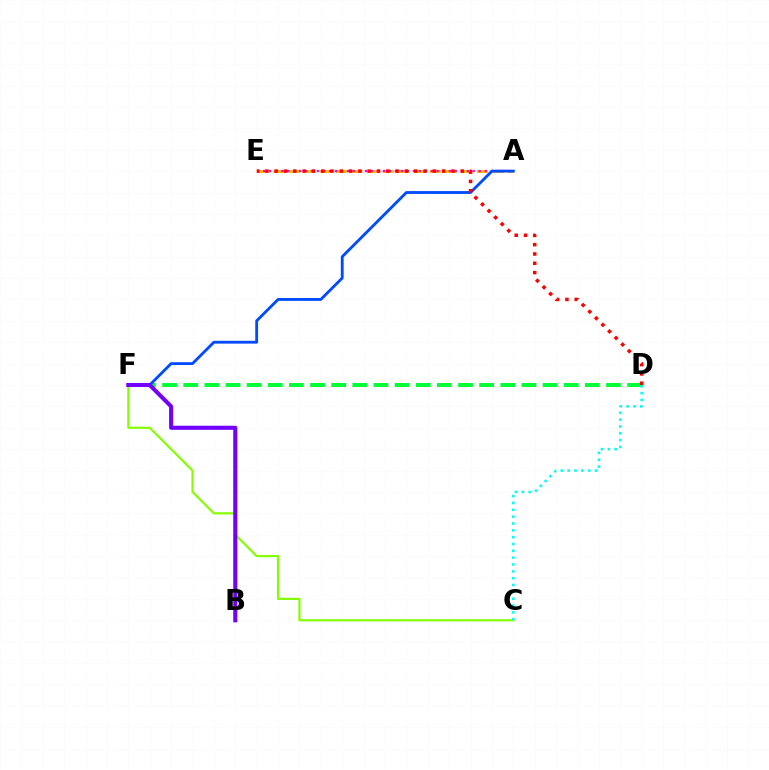{('A', 'E'): [{'color': '#ffbd00', 'line_style': 'dashed', 'thickness': 2.13}, {'color': '#ff00cf', 'line_style': 'dotted', 'thickness': 1.63}], ('D', 'F'): [{'color': '#00ff39', 'line_style': 'dashed', 'thickness': 2.87}], ('A', 'F'): [{'color': '#004bff', 'line_style': 'solid', 'thickness': 2.04}], ('C', 'F'): [{'color': '#84ff00', 'line_style': 'solid', 'thickness': 1.57}], ('C', 'D'): [{'color': '#00fff6', 'line_style': 'dotted', 'thickness': 1.86}], ('D', 'E'): [{'color': '#ff0000', 'line_style': 'dotted', 'thickness': 2.53}], ('B', 'F'): [{'color': '#7200ff', 'line_style': 'solid', 'thickness': 2.94}]}